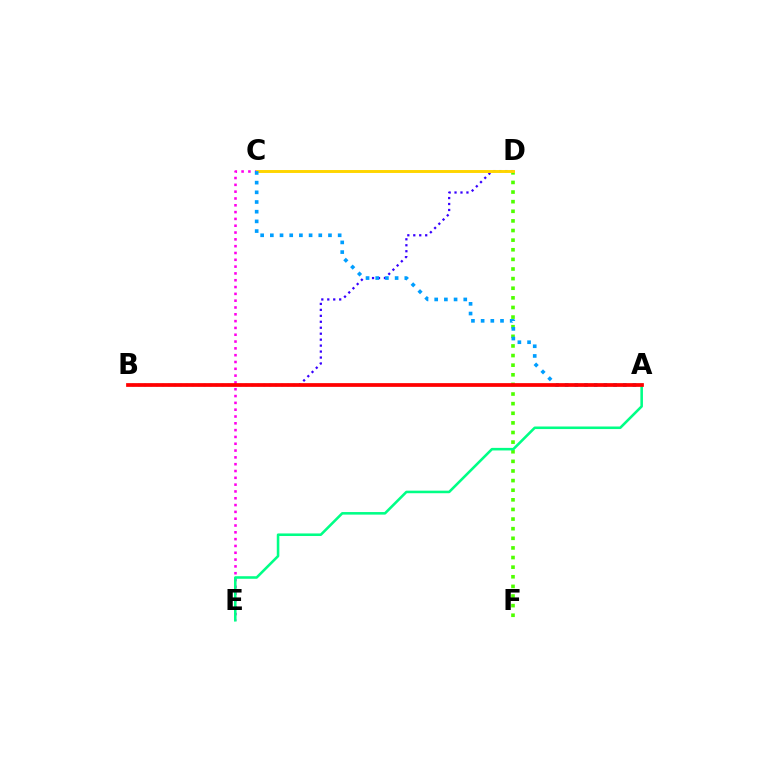{('D', 'F'): [{'color': '#4fff00', 'line_style': 'dotted', 'thickness': 2.61}], ('C', 'E'): [{'color': '#ff00ed', 'line_style': 'dotted', 'thickness': 1.85}], ('B', 'D'): [{'color': '#3700ff', 'line_style': 'dotted', 'thickness': 1.62}], ('C', 'D'): [{'color': '#ffd500', 'line_style': 'solid', 'thickness': 2.11}], ('A', 'E'): [{'color': '#00ff86', 'line_style': 'solid', 'thickness': 1.85}], ('A', 'C'): [{'color': '#009eff', 'line_style': 'dotted', 'thickness': 2.63}], ('A', 'B'): [{'color': '#ff0000', 'line_style': 'solid', 'thickness': 2.69}]}